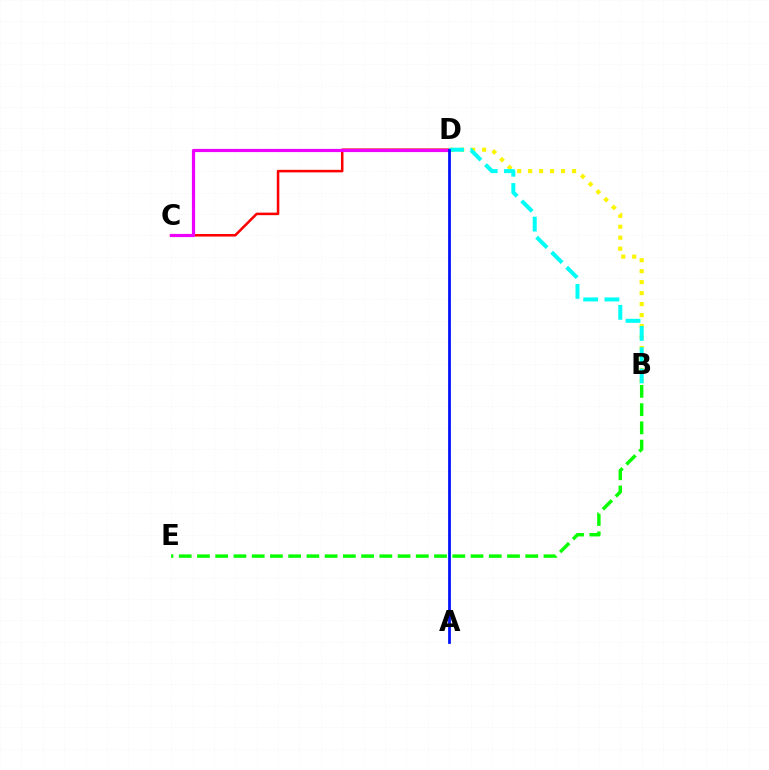{('C', 'D'): [{'color': '#ff0000', 'line_style': 'solid', 'thickness': 1.83}, {'color': '#ee00ff', 'line_style': 'solid', 'thickness': 2.31}], ('B', 'E'): [{'color': '#08ff00', 'line_style': 'dashed', 'thickness': 2.48}], ('B', 'D'): [{'color': '#fcf500', 'line_style': 'dotted', 'thickness': 2.98}, {'color': '#00fff6', 'line_style': 'dashed', 'thickness': 2.89}], ('A', 'D'): [{'color': '#0010ff', 'line_style': 'solid', 'thickness': 1.98}]}